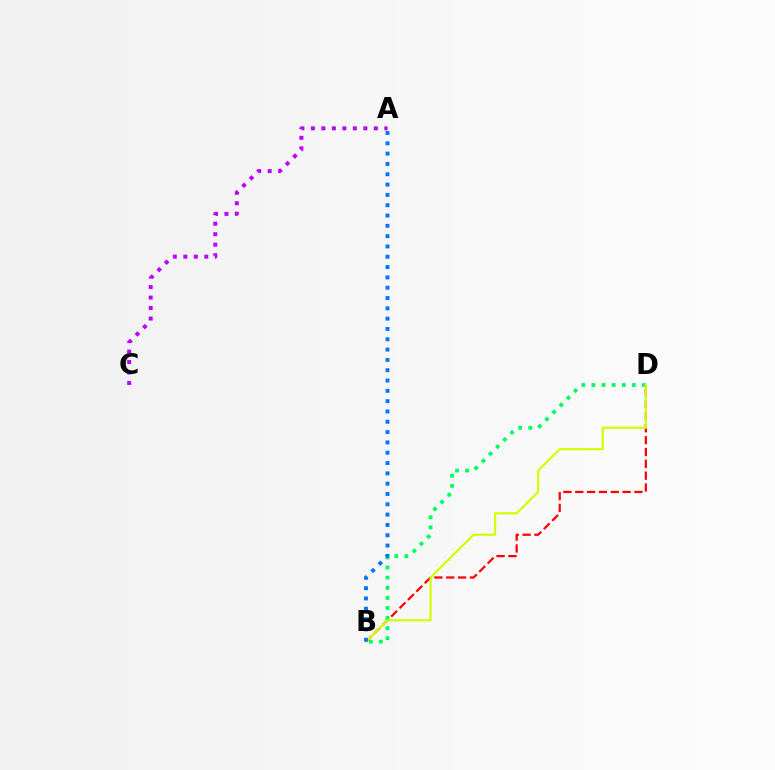{('B', 'D'): [{'color': '#ff0000', 'line_style': 'dashed', 'thickness': 1.61}, {'color': '#00ff5c', 'line_style': 'dotted', 'thickness': 2.74}, {'color': '#d1ff00', 'line_style': 'solid', 'thickness': 1.57}], ('A', 'C'): [{'color': '#b900ff', 'line_style': 'dotted', 'thickness': 2.85}], ('A', 'B'): [{'color': '#0074ff', 'line_style': 'dotted', 'thickness': 2.8}]}